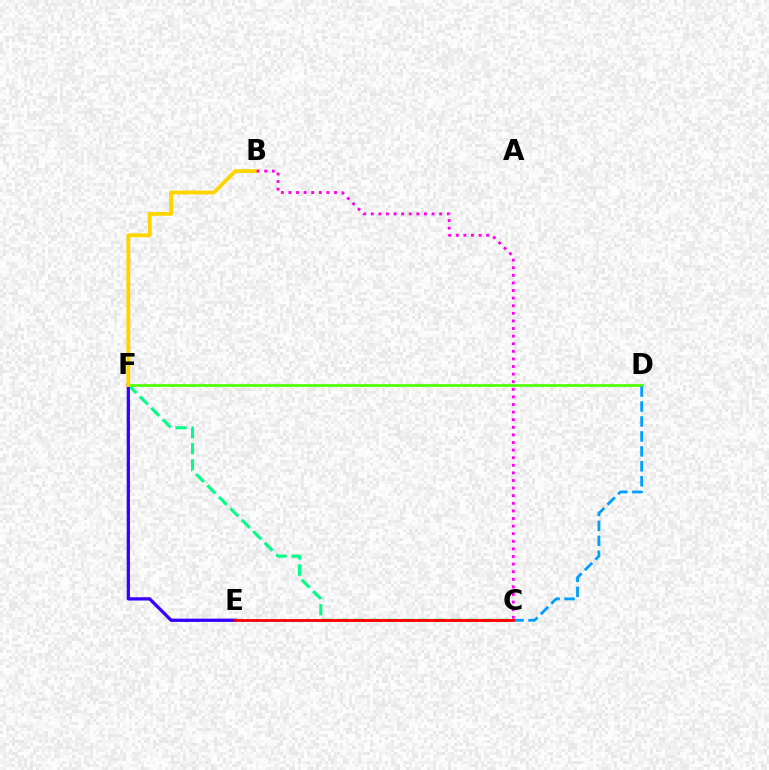{('C', 'F'): [{'color': '#00ff86', 'line_style': 'dashed', 'thickness': 2.2}], ('E', 'F'): [{'color': '#3700ff', 'line_style': 'solid', 'thickness': 2.36}], ('D', 'F'): [{'color': '#4fff00', 'line_style': 'solid', 'thickness': 1.95}], ('B', 'F'): [{'color': '#ffd500', 'line_style': 'solid', 'thickness': 2.79}], ('C', 'D'): [{'color': '#009eff', 'line_style': 'dashed', 'thickness': 2.03}], ('C', 'E'): [{'color': '#ff0000', 'line_style': 'solid', 'thickness': 2.04}], ('B', 'C'): [{'color': '#ff00ed', 'line_style': 'dotted', 'thickness': 2.06}]}